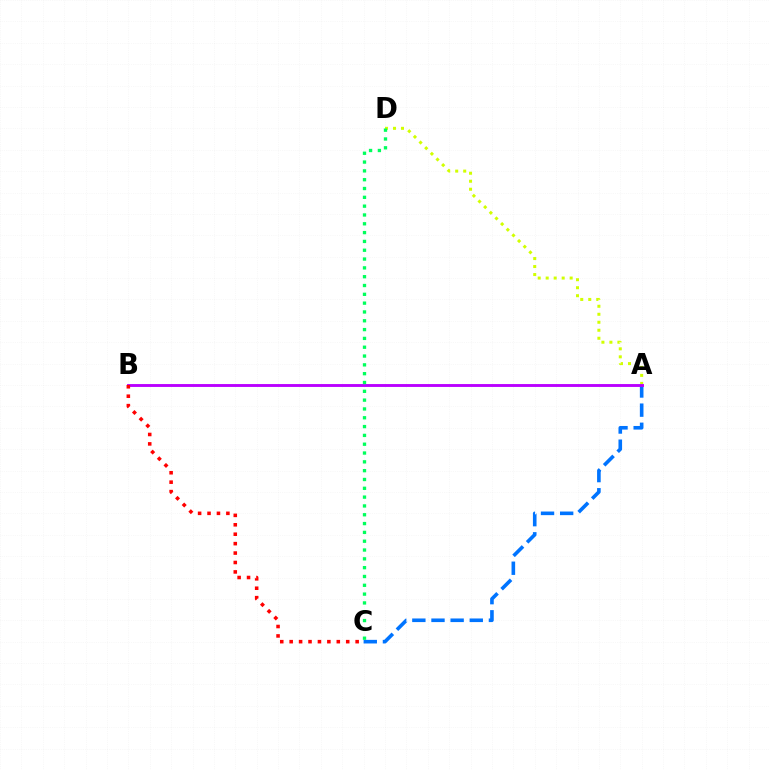{('A', 'C'): [{'color': '#0074ff', 'line_style': 'dashed', 'thickness': 2.6}], ('A', 'D'): [{'color': '#d1ff00', 'line_style': 'dotted', 'thickness': 2.17}], ('A', 'B'): [{'color': '#b900ff', 'line_style': 'solid', 'thickness': 2.08}], ('B', 'C'): [{'color': '#ff0000', 'line_style': 'dotted', 'thickness': 2.56}], ('C', 'D'): [{'color': '#00ff5c', 'line_style': 'dotted', 'thickness': 2.4}]}